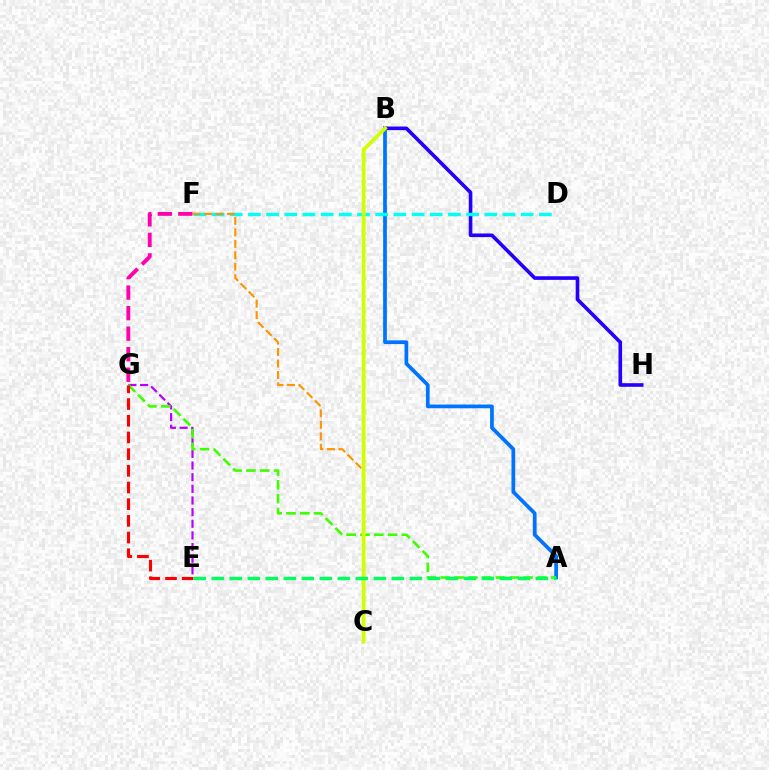{('B', 'H'): [{'color': '#2500ff', 'line_style': 'solid', 'thickness': 2.61}], ('E', 'G'): [{'color': '#b900ff', 'line_style': 'dashed', 'thickness': 1.58}, {'color': '#ff0000', 'line_style': 'dashed', 'thickness': 2.27}], ('F', 'G'): [{'color': '#ff00ac', 'line_style': 'dashed', 'thickness': 2.79}], ('A', 'B'): [{'color': '#0074ff', 'line_style': 'solid', 'thickness': 2.68}], ('A', 'G'): [{'color': '#3dff00', 'line_style': 'dashed', 'thickness': 1.88}], ('D', 'F'): [{'color': '#00fff6', 'line_style': 'dashed', 'thickness': 2.47}], ('C', 'F'): [{'color': '#ff9400', 'line_style': 'dashed', 'thickness': 1.56}], ('B', 'C'): [{'color': '#d1ff00', 'line_style': 'solid', 'thickness': 2.72}], ('A', 'E'): [{'color': '#00ff5c', 'line_style': 'dashed', 'thickness': 2.45}]}